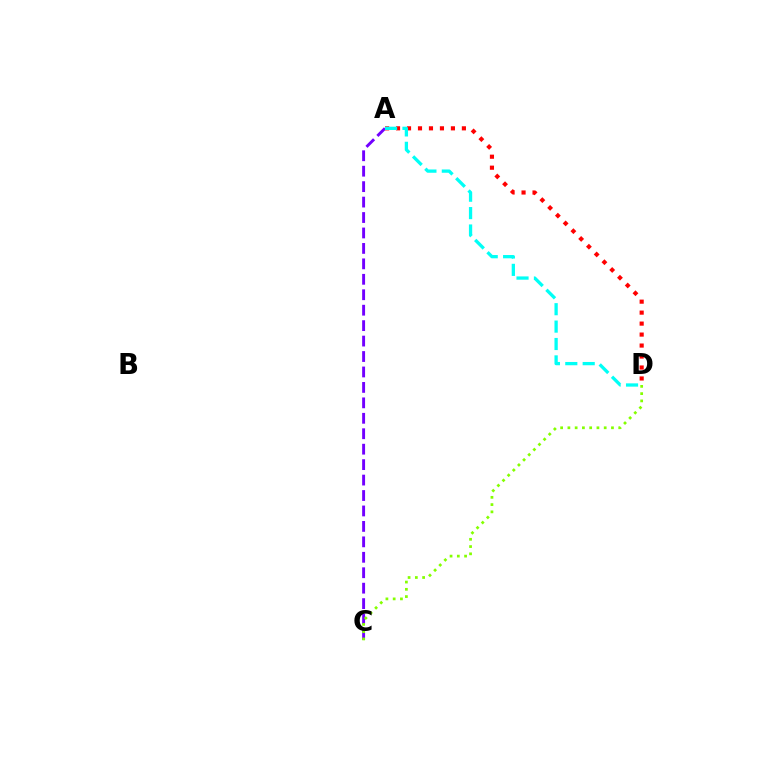{('A', 'C'): [{'color': '#7200ff', 'line_style': 'dashed', 'thickness': 2.1}], ('A', 'D'): [{'color': '#ff0000', 'line_style': 'dotted', 'thickness': 2.98}, {'color': '#00fff6', 'line_style': 'dashed', 'thickness': 2.36}], ('C', 'D'): [{'color': '#84ff00', 'line_style': 'dotted', 'thickness': 1.97}]}